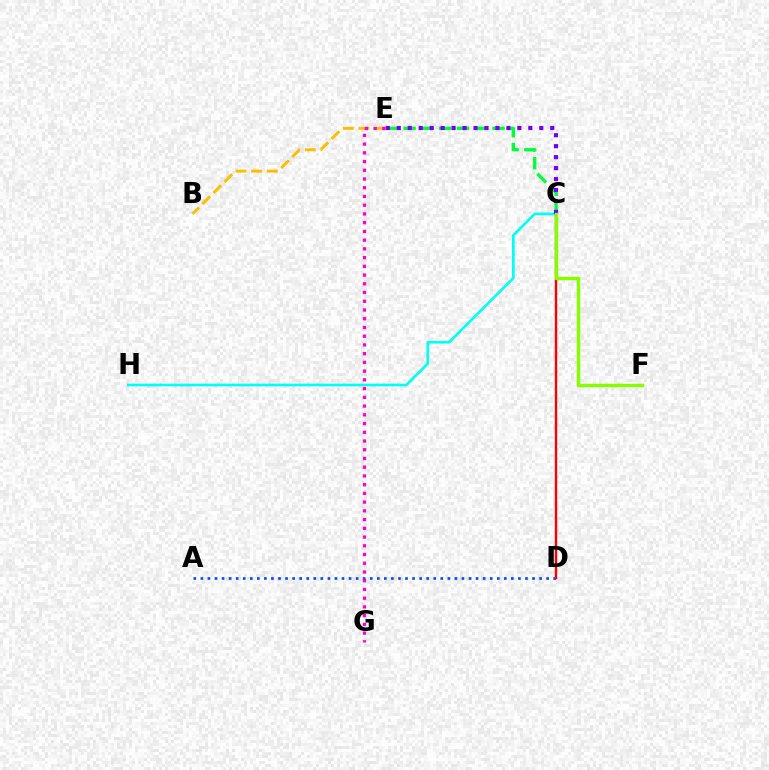{('A', 'D'): [{'color': '#004bff', 'line_style': 'dotted', 'thickness': 1.92}], ('B', 'E'): [{'color': '#ffbd00', 'line_style': 'dashed', 'thickness': 2.12}], ('C', 'E'): [{'color': '#00ff39', 'line_style': 'dashed', 'thickness': 2.41}, {'color': '#7200ff', 'line_style': 'dotted', 'thickness': 2.98}], ('C', 'H'): [{'color': '#00fff6', 'line_style': 'solid', 'thickness': 1.91}], ('C', 'D'): [{'color': '#ff0000', 'line_style': 'solid', 'thickness': 1.71}], ('E', 'G'): [{'color': '#ff00cf', 'line_style': 'dotted', 'thickness': 2.37}], ('C', 'F'): [{'color': '#84ff00', 'line_style': 'solid', 'thickness': 2.45}]}